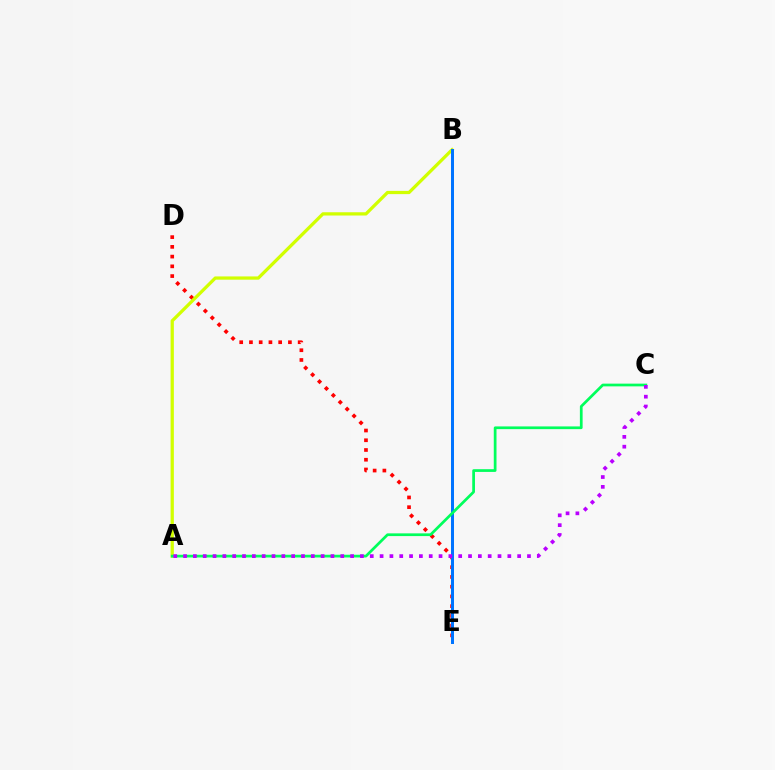{('D', 'E'): [{'color': '#ff0000', 'line_style': 'dotted', 'thickness': 2.65}], ('A', 'B'): [{'color': '#d1ff00', 'line_style': 'solid', 'thickness': 2.35}], ('B', 'E'): [{'color': '#0074ff', 'line_style': 'solid', 'thickness': 2.16}], ('A', 'C'): [{'color': '#00ff5c', 'line_style': 'solid', 'thickness': 1.96}, {'color': '#b900ff', 'line_style': 'dotted', 'thickness': 2.67}]}